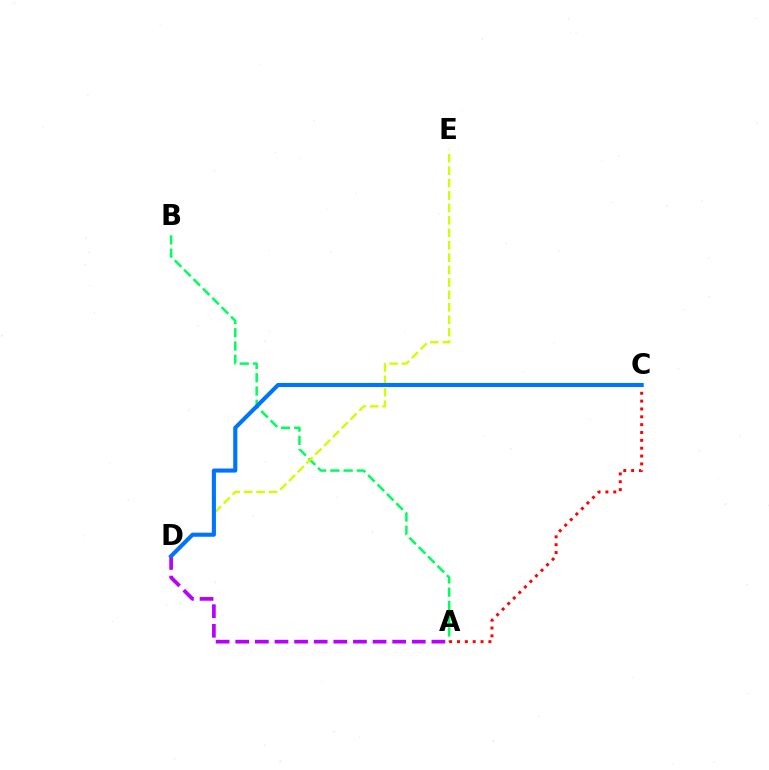{('A', 'B'): [{'color': '#00ff5c', 'line_style': 'dashed', 'thickness': 1.8}], ('A', 'C'): [{'color': '#ff0000', 'line_style': 'dotted', 'thickness': 2.13}], ('D', 'E'): [{'color': '#d1ff00', 'line_style': 'dashed', 'thickness': 1.69}], ('A', 'D'): [{'color': '#b900ff', 'line_style': 'dashed', 'thickness': 2.66}], ('C', 'D'): [{'color': '#0074ff', 'line_style': 'solid', 'thickness': 2.94}]}